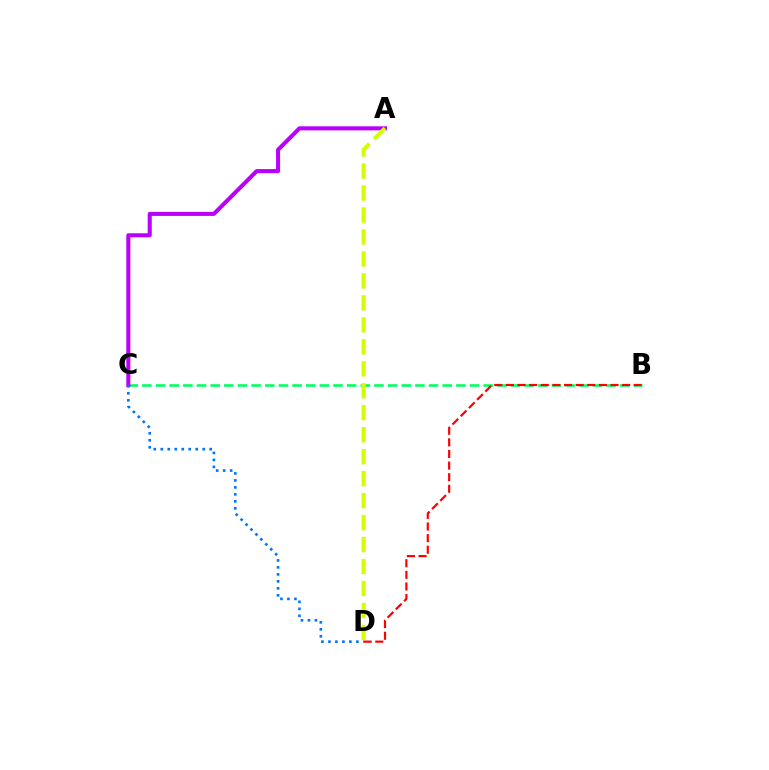{('B', 'C'): [{'color': '#00ff5c', 'line_style': 'dashed', 'thickness': 1.85}], ('A', 'C'): [{'color': '#b900ff', 'line_style': 'solid', 'thickness': 2.92}], ('C', 'D'): [{'color': '#0074ff', 'line_style': 'dotted', 'thickness': 1.9}], ('A', 'D'): [{'color': '#d1ff00', 'line_style': 'dashed', 'thickness': 2.98}], ('B', 'D'): [{'color': '#ff0000', 'line_style': 'dashed', 'thickness': 1.58}]}